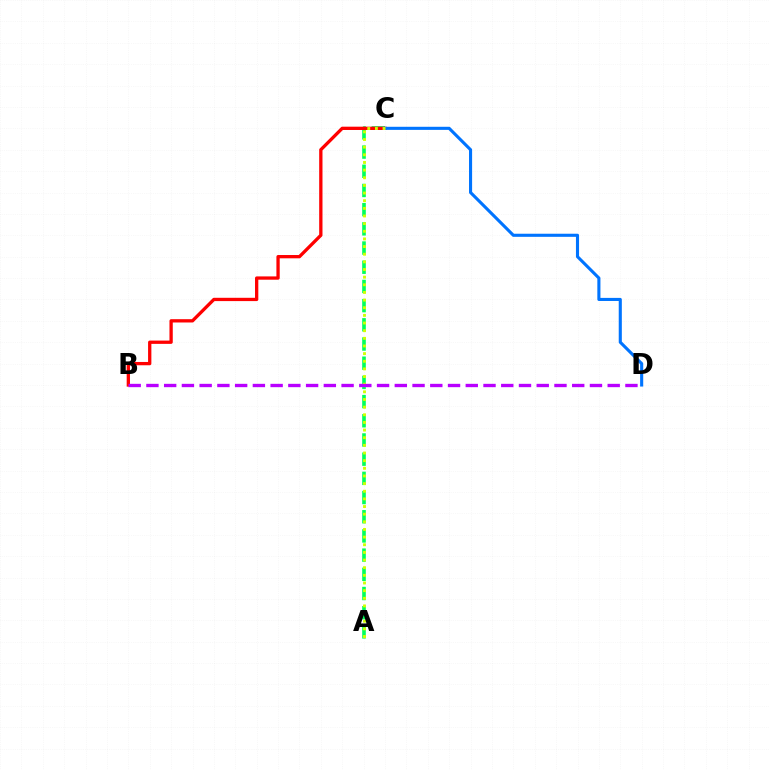{('A', 'C'): [{'color': '#00ff5c', 'line_style': 'dashed', 'thickness': 2.61}, {'color': '#d1ff00', 'line_style': 'dotted', 'thickness': 2.08}], ('B', 'C'): [{'color': '#ff0000', 'line_style': 'solid', 'thickness': 2.38}], ('C', 'D'): [{'color': '#0074ff', 'line_style': 'solid', 'thickness': 2.23}], ('B', 'D'): [{'color': '#b900ff', 'line_style': 'dashed', 'thickness': 2.41}]}